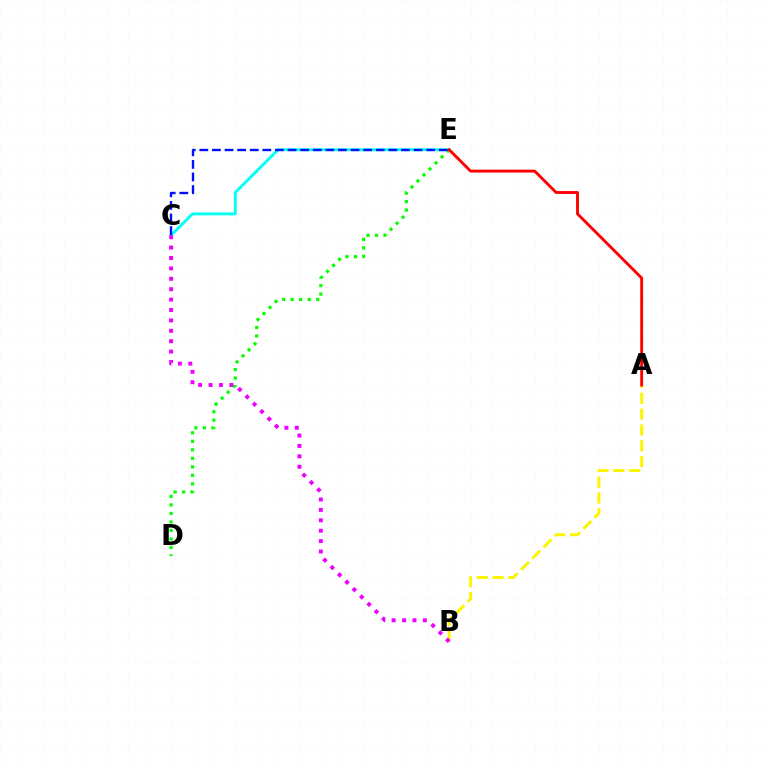{('C', 'E'): [{'color': '#00fff6', 'line_style': 'solid', 'thickness': 2.07}, {'color': '#0010ff', 'line_style': 'dashed', 'thickness': 1.71}], ('A', 'B'): [{'color': '#fcf500', 'line_style': 'dashed', 'thickness': 2.15}], ('D', 'E'): [{'color': '#08ff00', 'line_style': 'dotted', 'thickness': 2.31}], ('B', 'C'): [{'color': '#ee00ff', 'line_style': 'dotted', 'thickness': 2.83}], ('A', 'E'): [{'color': '#ff0000', 'line_style': 'solid', 'thickness': 2.06}]}